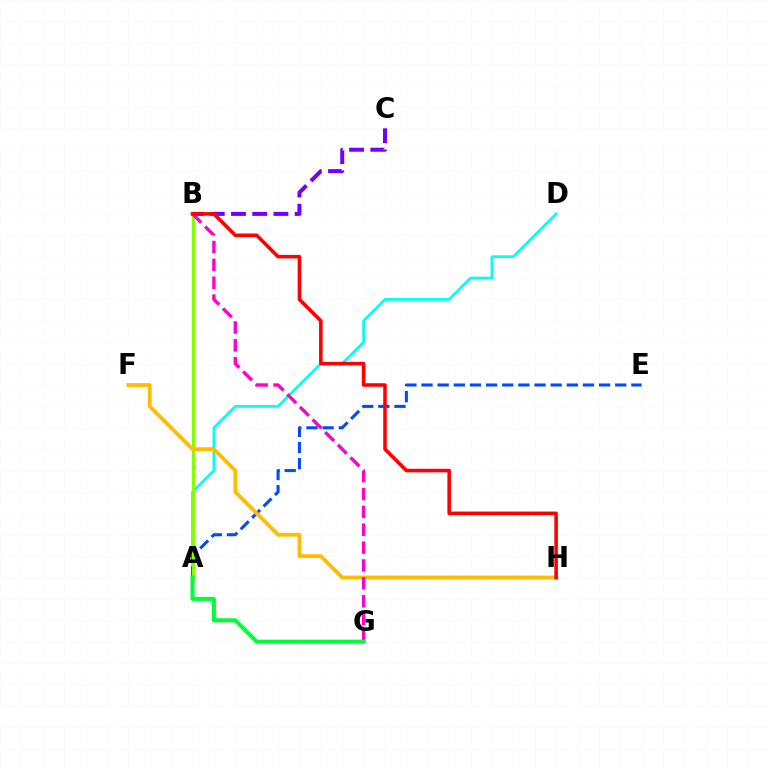{('A', 'D'): [{'color': '#00fff6', 'line_style': 'solid', 'thickness': 1.97}], ('A', 'E'): [{'color': '#004bff', 'line_style': 'dashed', 'thickness': 2.19}], ('A', 'B'): [{'color': '#84ff00', 'line_style': 'solid', 'thickness': 2.39}], ('B', 'C'): [{'color': '#7200ff', 'line_style': 'dashed', 'thickness': 2.88}], ('F', 'H'): [{'color': '#ffbd00', 'line_style': 'solid', 'thickness': 2.75}], ('B', 'G'): [{'color': '#ff00cf', 'line_style': 'dashed', 'thickness': 2.43}], ('B', 'H'): [{'color': '#ff0000', 'line_style': 'solid', 'thickness': 2.55}], ('A', 'G'): [{'color': '#00ff39', 'line_style': 'solid', 'thickness': 2.91}]}